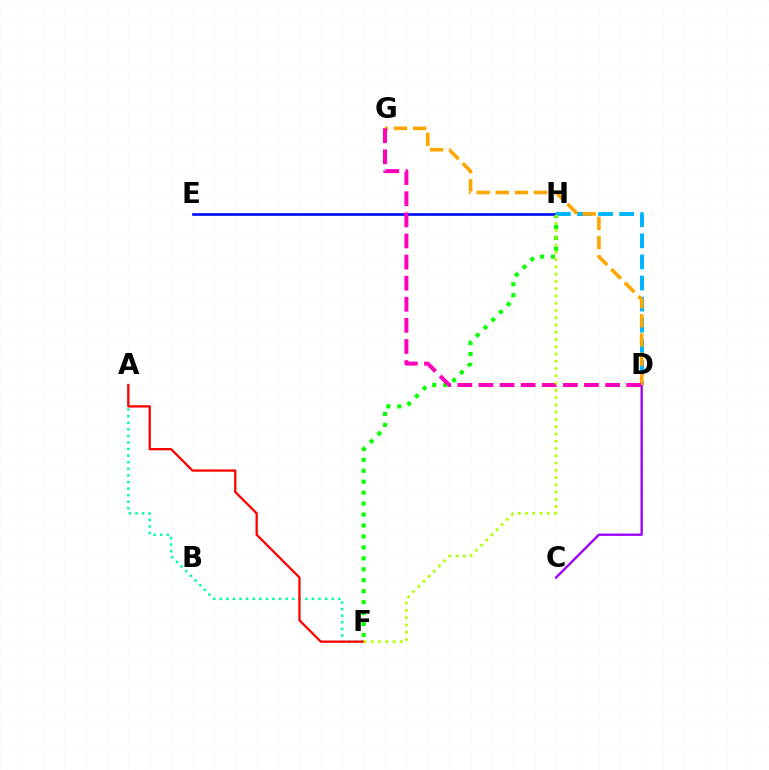{('F', 'H'): [{'color': '#08ff00', 'line_style': 'dotted', 'thickness': 2.97}, {'color': '#b3ff00', 'line_style': 'dotted', 'thickness': 1.97}], ('C', 'D'): [{'color': '#9b00ff', 'line_style': 'solid', 'thickness': 1.68}], ('E', 'H'): [{'color': '#0010ff', 'line_style': 'solid', 'thickness': 1.93}], ('A', 'F'): [{'color': '#00ff9d', 'line_style': 'dotted', 'thickness': 1.79}, {'color': '#ff0000', 'line_style': 'solid', 'thickness': 1.65}], ('D', 'H'): [{'color': '#00b5ff', 'line_style': 'dashed', 'thickness': 2.87}], ('D', 'G'): [{'color': '#ffa500', 'line_style': 'dashed', 'thickness': 2.6}, {'color': '#ff00bd', 'line_style': 'dashed', 'thickness': 2.87}]}